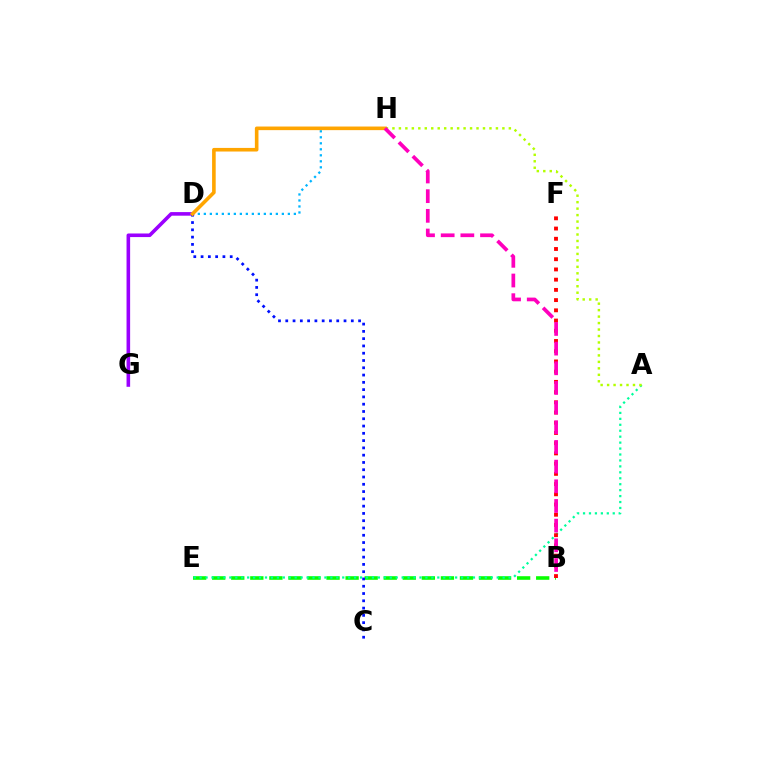{('B', 'E'): [{'color': '#08ff00', 'line_style': 'dashed', 'thickness': 2.59}], ('D', 'G'): [{'color': '#9b00ff', 'line_style': 'solid', 'thickness': 2.58}], ('A', 'E'): [{'color': '#00ff9d', 'line_style': 'dotted', 'thickness': 1.61}], ('D', 'H'): [{'color': '#00b5ff', 'line_style': 'dotted', 'thickness': 1.63}, {'color': '#ffa500', 'line_style': 'solid', 'thickness': 2.6}], ('C', 'D'): [{'color': '#0010ff', 'line_style': 'dotted', 'thickness': 1.98}], ('A', 'H'): [{'color': '#b3ff00', 'line_style': 'dotted', 'thickness': 1.76}], ('B', 'F'): [{'color': '#ff0000', 'line_style': 'dotted', 'thickness': 2.78}], ('B', 'H'): [{'color': '#ff00bd', 'line_style': 'dashed', 'thickness': 2.67}]}